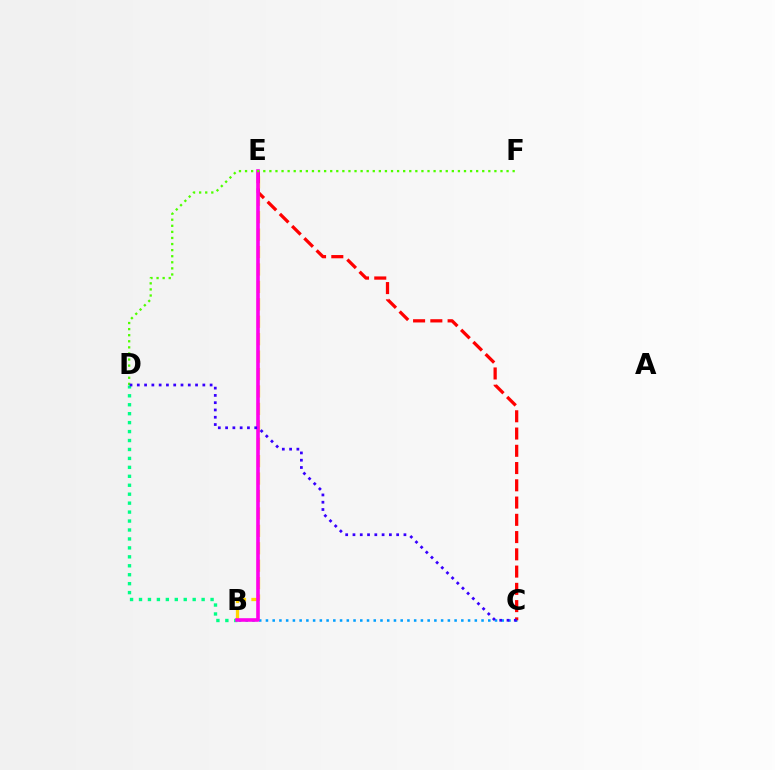{('B', 'C'): [{'color': '#009eff', 'line_style': 'dotted', 'thickness': 1.83}], ('B', 'D'): [{'color': '#00ff86', 'line_style': 'dotted', 'thickness': 2.43}], ('B', 'E'): [{'color': '#ffd500', 'line_style': 'dashed', 'thickness': 2.37}, {'color': '#ff00ed', 'line_style': 'solid', 'thickness': 2.59}], ('C', 'E'): [{'color': '#ff0000', 'line_style': 'dashed', 'thickness': 2.34}], ('D', 'F'): [{'color': '#4fff00', 'line_style': 'dotted', 'thickness': 1.65}], ('C', 'D'): [{'color': '#3700ff', 'line_style': 'dotted', 'thickness': 1.98}]}